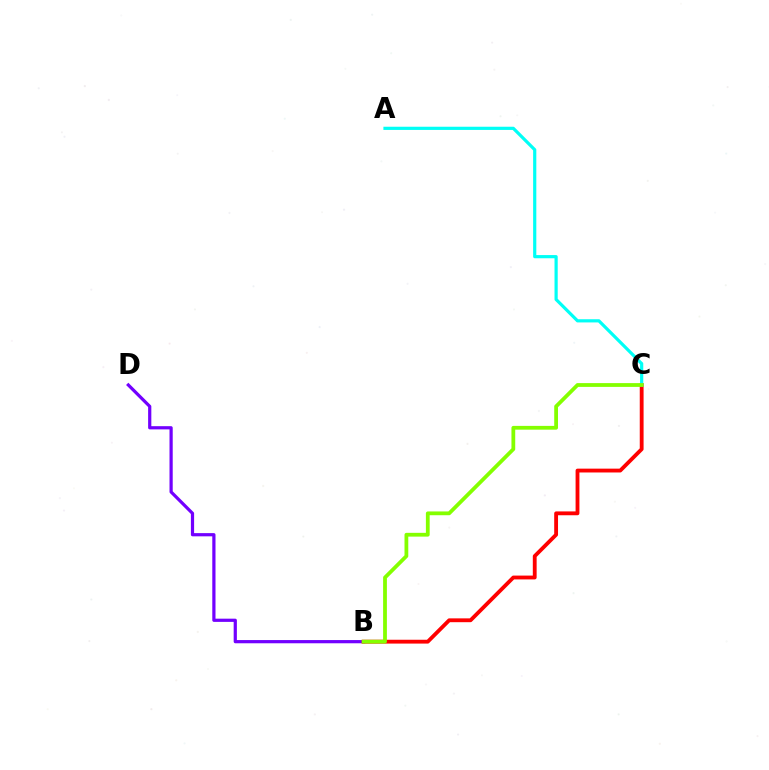{('B', 'D'): [{'color': '#7200ff', 'line_style': 'solid', 'thickness': 2.31}], ('B', 'C'): [{'color': '#ff0000', 'line_style': 'solid', 'thickness': 2.76}, {'color': '#84ff00', 'line_style': 'solid', 'thickness': 2.72}], ('A', 'C'): [{'color': '#00fff6', 'line_style': 'solid', 'thickness': 2.3}]}